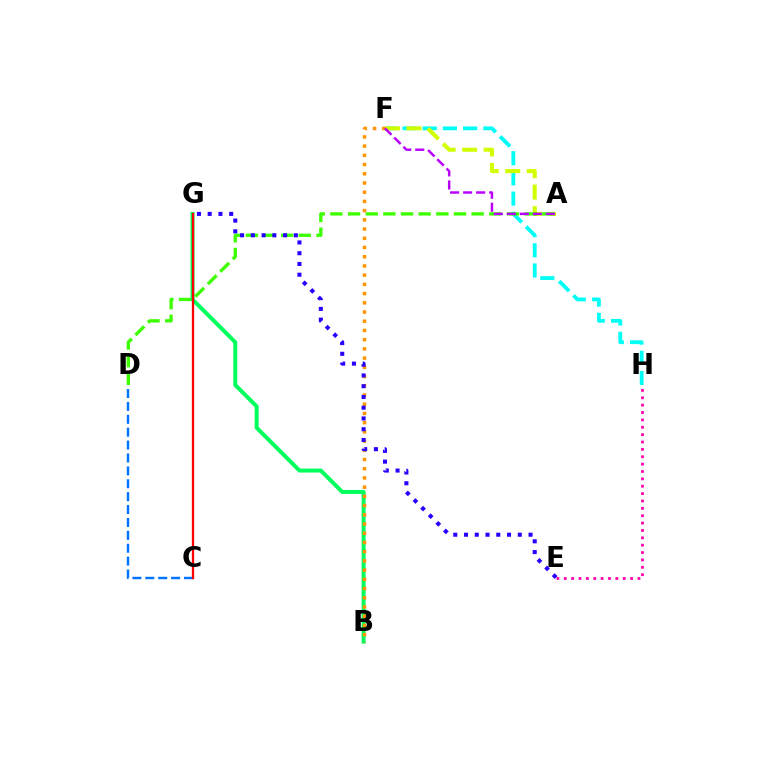{('F', 'H'): [{'color': '#00fff6', 'line_style': 'dashed', 'thickness': 2.74}], ('A', 'F'): [{'color': '#d1ff00', 'line_style': 'dashed', 'thickness': 2.92}, {'color': '#b900ff', 'line_style': 'dashed', 'thickness': 1.77}], ('A', 'D'): [{'color': '#3dff00', 'line_style': 'dashed', 'thickness': 2.4}], ('C', 'D'): [{'color': '#0074ff', 'line_style': 'dashed', 'thickness': 1.75}], ('E', 'H'): [{'color': '#ff00ac', 'line_style': 'dotted', 'thickness': 2.0}], ('B', 'G'): [{'color': '#00ff5c', 'line_style': 'solid', 'thickness': 2.87}], ('B', 'F'): [{'color': '#ff9400', 'line_style': 'dotted', 'thickness': 2.5}], ('C', 'G'): [{'color': '#ff0000', 'line_style': 'solid', 'thickness': 1.65}], ('E', 'G'): [{'color': '#2500ff', 'line_style': 'dotted', 'thickness': 2.92}]}